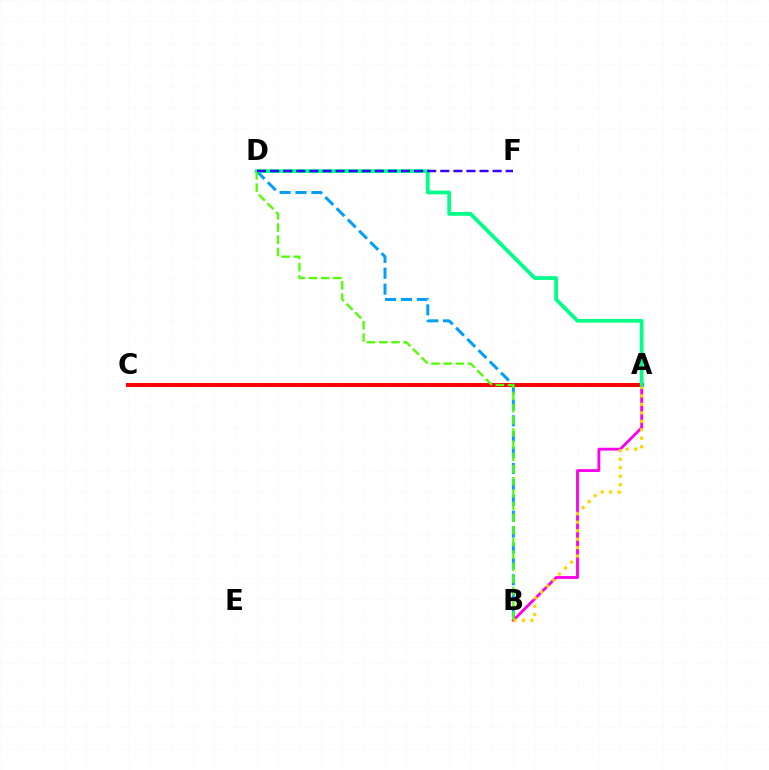{('A', 'C'): [{'color': '#ff0000', 'line_style': 'solid', 'thickness': 2.86}], ('A', 'B'): [{'color': '#ff00ed', 'line_style': 'solid', 'thickness': 2.05}, {'color': '#ffd500', 'line_style': 'dotted', 'thickness': 2.3}], ('B', 'D'): [{'color': '#009eff', 'line_style': 'dashed', 'thickness': 2.16}, {'color': '#4fff00', 'line_style': 'dashed', 'thickness': 1.66}], ('A', 'D'): [{'color': '#00ff86', 'line_style': 'solid', 'thickness': 2.71}], ('D', 'F'): [{'color': '#3700ff', 'line_style': 'dashed', 'thickness': 1.78}]}